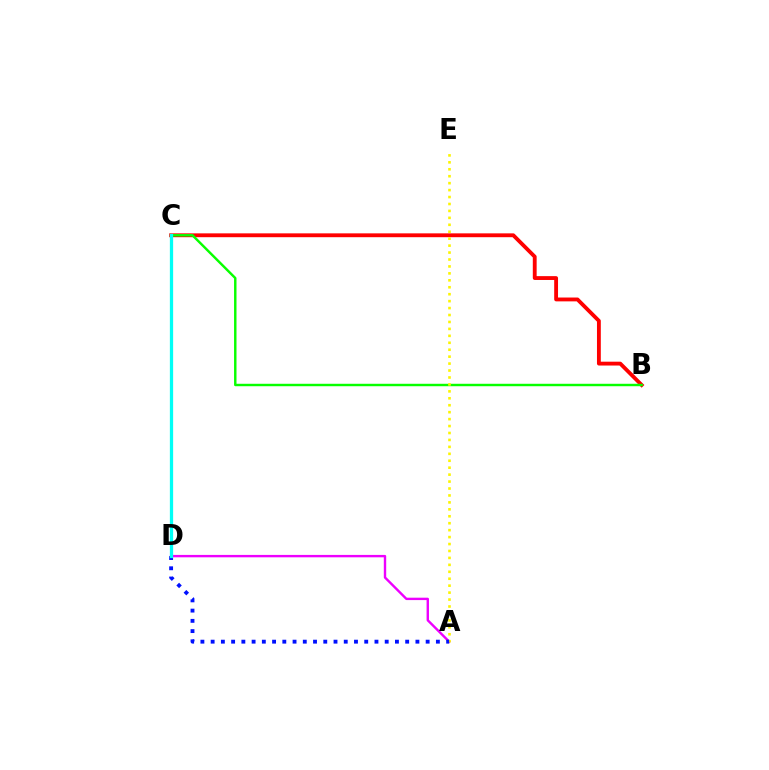{('A', 'D'): [{'color': '#ee00ff', 'line_style': 'solid', 'thickness': 1.72}, {'color': '#0010ff', 'line_style': 'dotted', 'thickness': 2.78}], ('B', 'C'): [{'color': '#ff0000', 'line_style': 'solid', 'thickness': 2.77}, {'color': '#08ff00', 'line_style': 'solid', 'thickness': 1.75}], ('A', 'E'): [{'color': '#fcf500', 'line_style': 'dotted', 'thickness': 1.89}], ('C', 'D'): [{'color': '#00fff6', 'line_style': 'solid', 'thickness': 2.35}]}